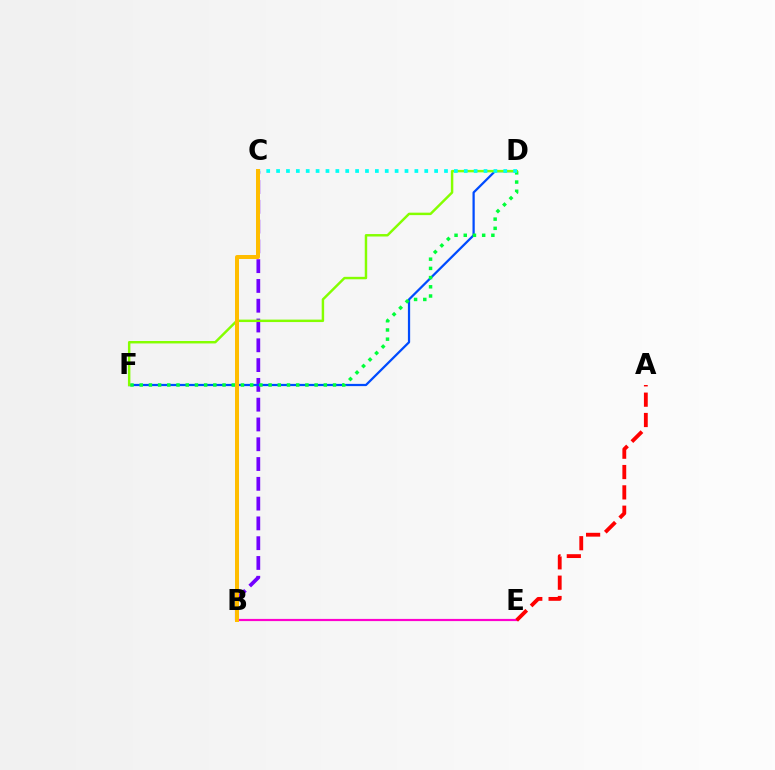{('B', 'E'): [{'color': '#ff00cf', 'line_style': 'solid', 'thickness': 1.57}], ('B', 'C'): [{'color': '#7200ff', 'line_style': 'dashed', 'thickness': 2.69}, {'color': '#ffbd00', 'line_style': 'solid', 'thickness': 2.88}], ('D', 'F'): [{'color': '#004bff', 'line_style': 'solid', 'thickness': 1.62}, {'color': '#00ff39', 'line_style': 'dotted', 'thickness': 2.5}, {'color': '#84ff00', 'line_style': 'solid', 'thickness': 1.76}], ('C', 'D'): [{'color': '#00fff6', 'line_style': 'dotted', 'thickness': 2.68}], ('A', 'E'): [{'color': '#ff0000', 'line_style': 'dashed', 'thickness': 2.76}]}